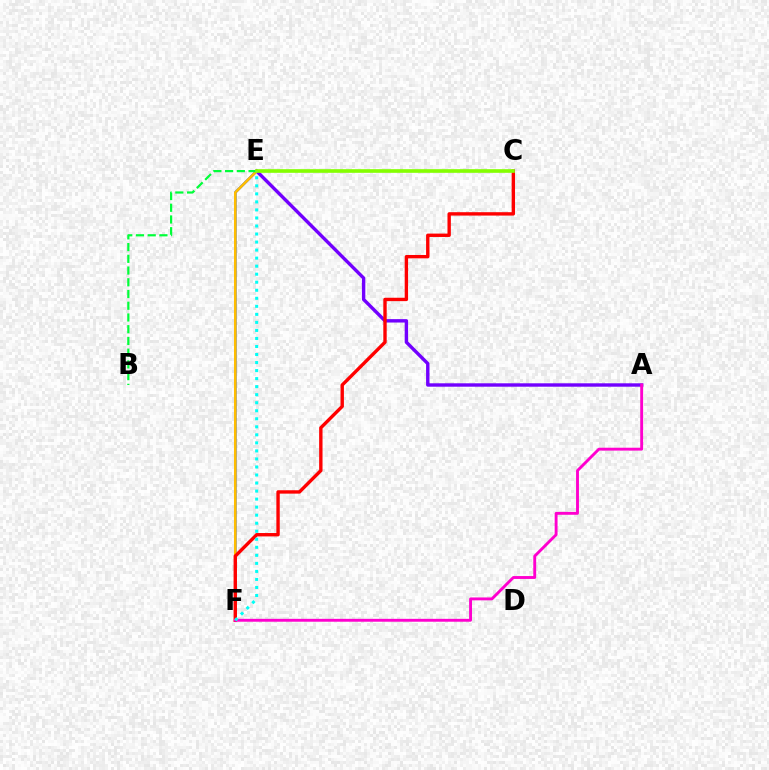{('E', 'F'): [{'color': '#004bff', 'line_style': 'solid', 'thickness': 1.79}, {'color': '#ffbd00', 'line_style': 'solid', 'thickness': 1.87}, {'color': '#00fff6', 'line_style': 'dotted', 'thickness': 2.18}], ('A', 'E'): [{'color': '#7200ff', 'line_style': 'solid', 'thickness': 2.44}], ('C', 'F'): [{'color': '#ff0000', 'line_style': 'solid', 'thickness': 2.43}], ('A', 'F'): [{'color': '#ff00cf', 'line_style': 'solid', 'thickness': 2.08}], ('B', 'E'): [{'color': '#00ff39', 'line_style': 'dashed', 'thickness': 1.59}], ('C', 'E'): [{'color': '#84ff00', 'line_style': 'solid', 'thickness': 2.62}]}